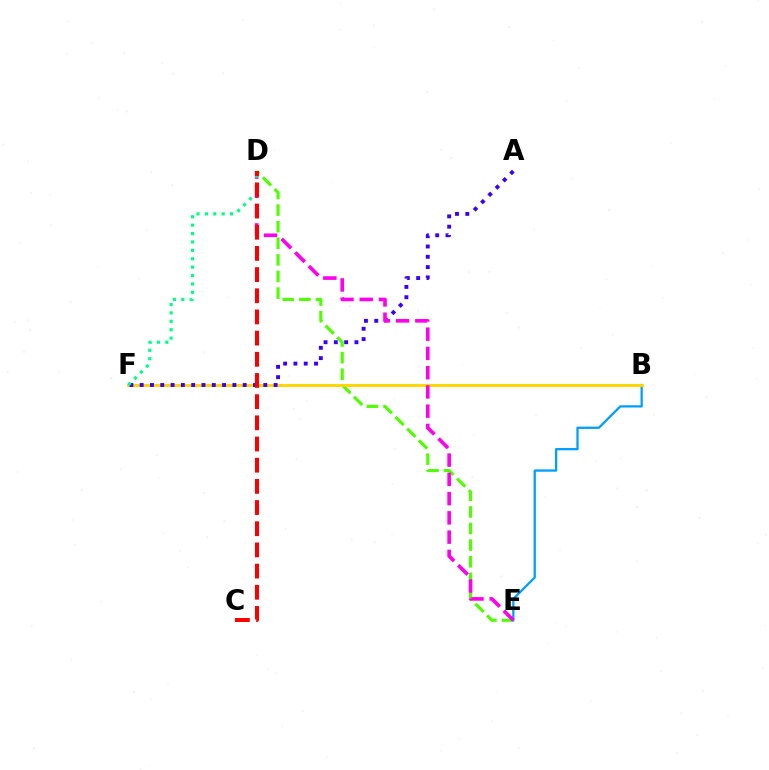{('D', 'E'): [{'color': '#4fff00', 'line_style': 'dashed', 'thickness': 2.26}, {'color': '#ff00ed', 'line_style': 'dashed', 'thickness': 2.62}], ('B', 'E'): [{'color': '#009eff', 'line_style': 'solid', 'thickness': 1.63}], ('B', 'F'): [{'color': '#ffd500', 'line_style': 'solid', 'thickness': 2.07}], ('A', 'F'): [{'color': '#3700ff', 'line_style': 'dotted', 'thickness': 2.8}], ('D', 'F'): [{'color': '#00ff86', 'line_style': 'dotted', 'thickness': 2.28}], ('C', 'D'): [{'color': '#ff0000', 'line_style': 'dashed', 'thickness': 2.88}]}